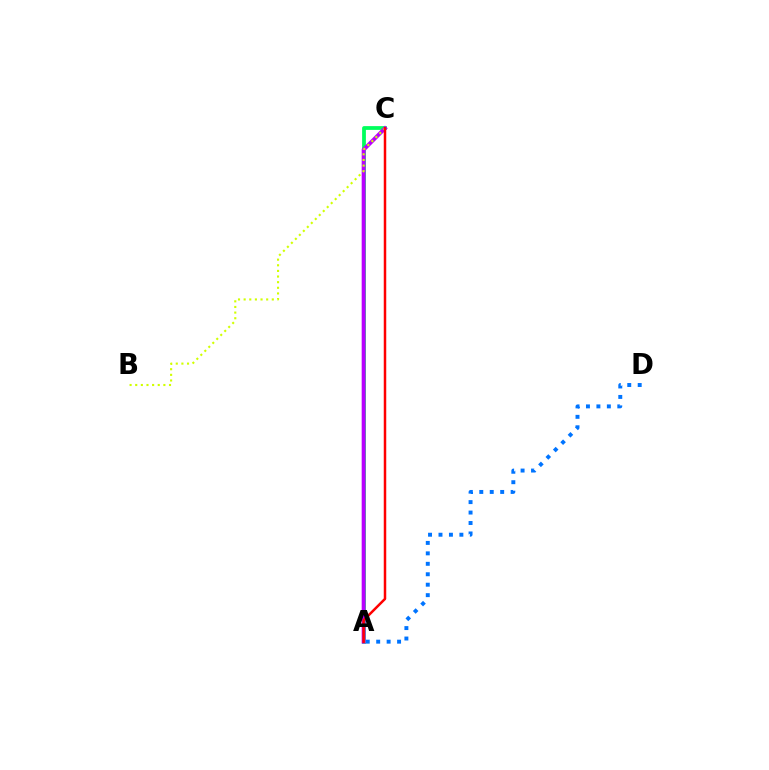{('A', 'C'): [{'color': '#00ff5c', 'line_style': 'solid', 'thickness': 2.72}, {'color': '#b900ff', 'line_style': 'solid', 'thickness': 2.79}, {'color': '#ff0000', 'line_style': 'solid', 'thickness': 1.8}], ('A', 'D'): [{'color': '#0074ff', 'line_style': 'dotted', 'thickness': 2.84}], ('B', 'C'): [{'color': '#d1ff00', 'line_style': 'dotted', 'thickness': 1.53}]}